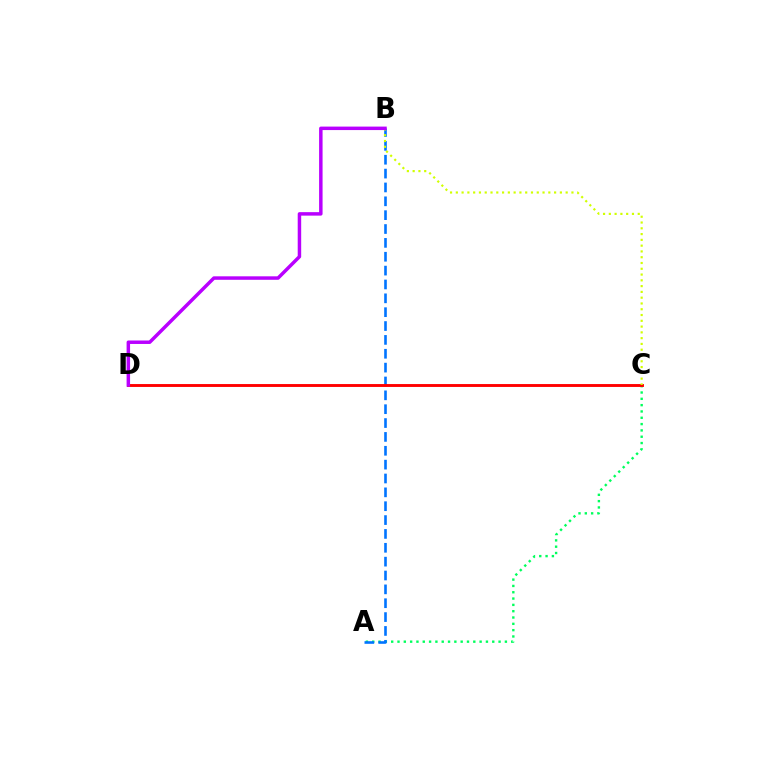{('A', 'C'): [{'color': '#00ff5c', 'line_style': 'dotted', 'thickness': 1.72}], ('A', 'B'): [{'color': '#0074ff', 'line_style': 'dashed', 'thickness': 1.88}], ('C', 'D'): [{'color': '#ff0000', 'line_style': 'solid', 'thickness': 2.08}], ('B', 'C'): [{'color': '#d1ff00', 'line_style': 'dotted', 'thickness': 1.57}], ('B', 'D'): [{'color': '#b900ff', 'line_style': 'solid', 'thickness': 2.5}]}